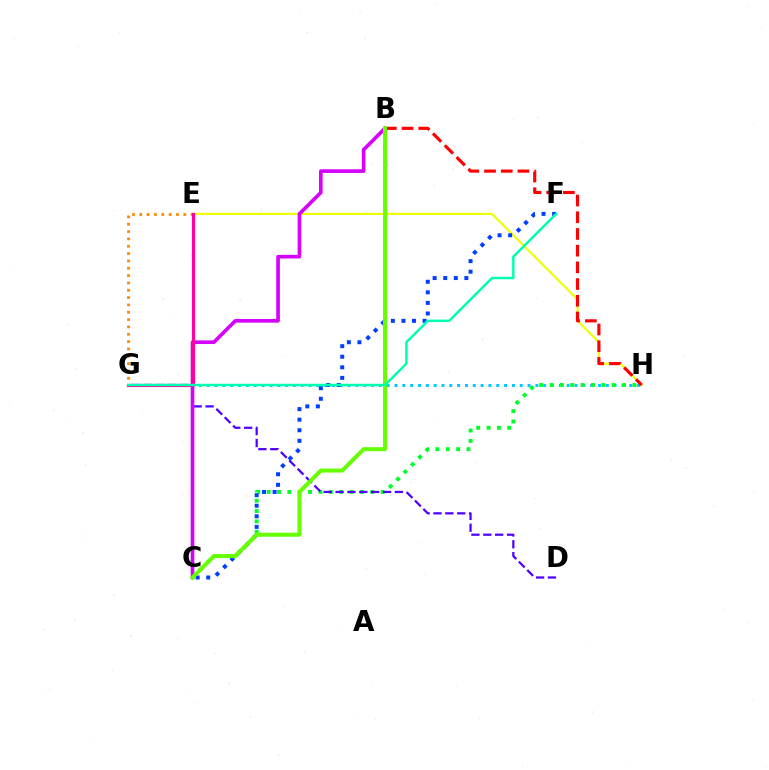{('G', 'H'): [{'color': '#00c7ff', 'line_style': 'dotted', 'thickness': 2.13}], ('E', 'H'): [{'color': '#eeff00', 'line_style': 'solid', 'thickness': 1.55}], ('C', 'H'): [{'color': '#00ff27', 'line_style': 'dotted', 'thickness': 2.81}], ('D', 'G'): [{'color': '#4f00ff', 'line_style': 'dashed', 'thickness': 1.61}], ('B', 'C'): [{'color': '#d600ff', 'line_style': 'solid', 'thickness': 2.62}, {'color': '#66ff00', 'line_style': 'solid', 'thickness': 2.88}], ('C', 'F'): [{'color': '#003fff', 'line_style': 'dotted', 'thickness': 2.87}], ('B', 'H'): [{'color': '#ff0000', 'line_style': 'dashed', 'thickness': 2.27}], ('E', 'G'): [{'color': '#ff8800', 'line_style': 'dotted', 'thickness': 1.99}, {'color': '#ff00a0', 'line_style': 'solid', 'thickness': 2.29}], ('F', 'G'): [{'color': '#00ffaf', 'line_style': 'solid', 'thickness': 1.77}]}